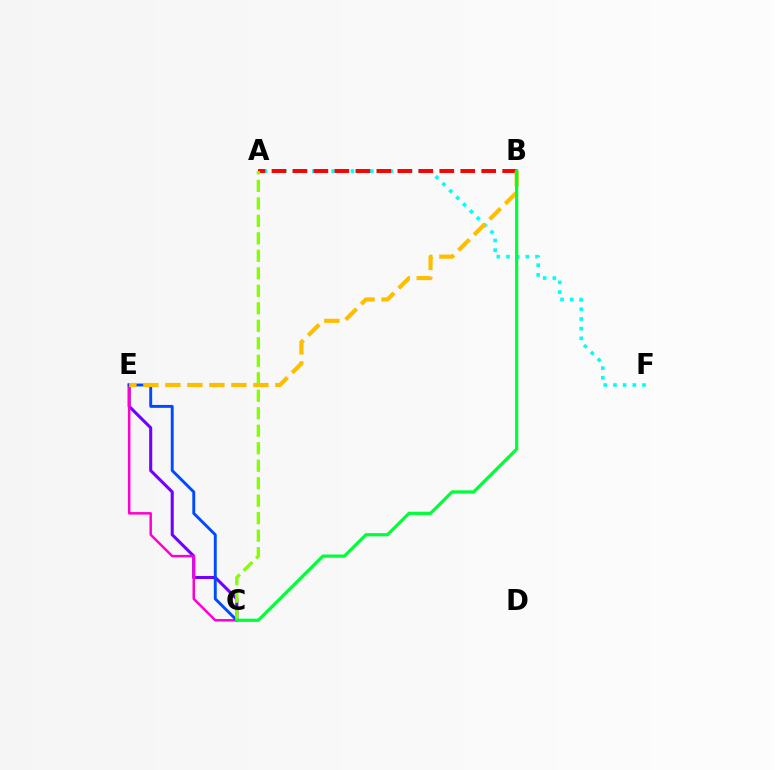{('A', 'F'): [{'color': '#00fff6', 'line_style': 'dotted', 'thickness': 2.63}], ('A', 'B'): [{'color': '#ff0000', 'line_style': 'dashed', 'thickness': 2.85}], ('C', 'E'): [{'color': '#7200ff', 'line_style': 'solid', 'thickness': 2.21}, {'color': '#ff00cf', 'line_style': 'solid', 'thickness': 1.8}, {'color': '#004bff', 'line_style': 'solid', 'thickness': 2.1}], ('A', 'C'): [{'color': '#84ff00', 'line_style': 'dashed', 'thickness': 2.38}], ('B', 'E'): [{'color': '#ffbd00', 'line_style': 'dashed', 'thickness': 2.99}], ('B', 'C'): [{'color': '#00ff39', 'line_style': 'solid', 'thickness': 2.33}]}